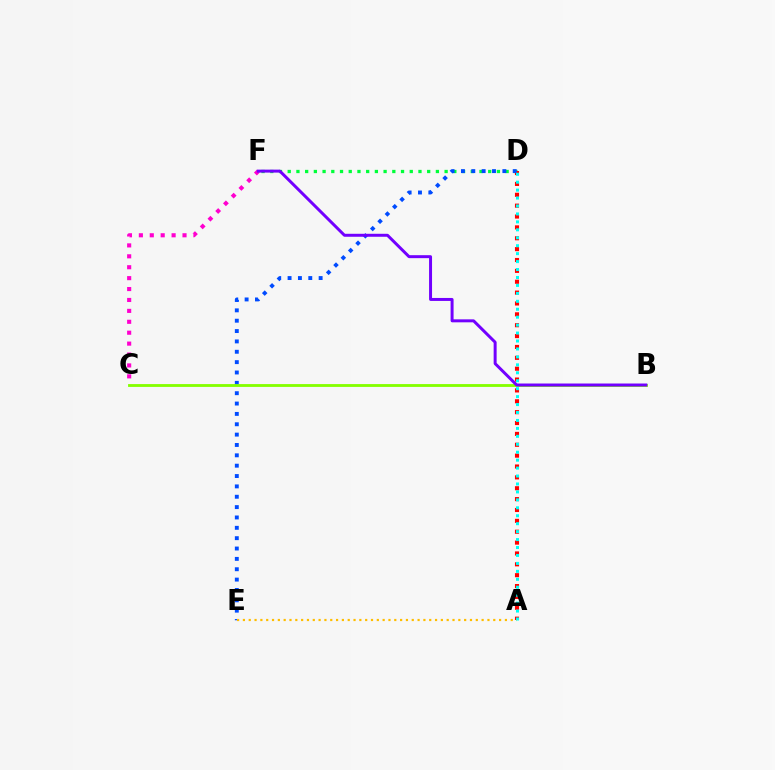{('D', 'F'): [{'color': '#00ff39', 'line_style': 'dotted', 'thickness': 2.37}], ('A', 'D'): [{'color': '#ff0000', 'line_style': 'dotted', 'thickness': 2.95}, {'color': '#00fff6', 'line_style': 'dotted', 'thickness': 2.16}], ('D', 'E'): [{'color': '#004bff', 'line_style': 'dotted', 'thickness': 2.81}], ('B', 'C'): [{'color': '#84ff00', 'line_style': 'solid', 'thickness': 2.04}], ('C', 'F'): [{'color': '#ff00cf', 'line_style': 'dotted', 'thickness': 2.96}], ('B', 'F'): [{'color': '#7200ff', 'line_style': 'solid', 'thickness': 2.14}], ('A', 'E'): [{'color': '#ffbd00', 'line_style': 'dotted', 'thickness': 1.58}]}